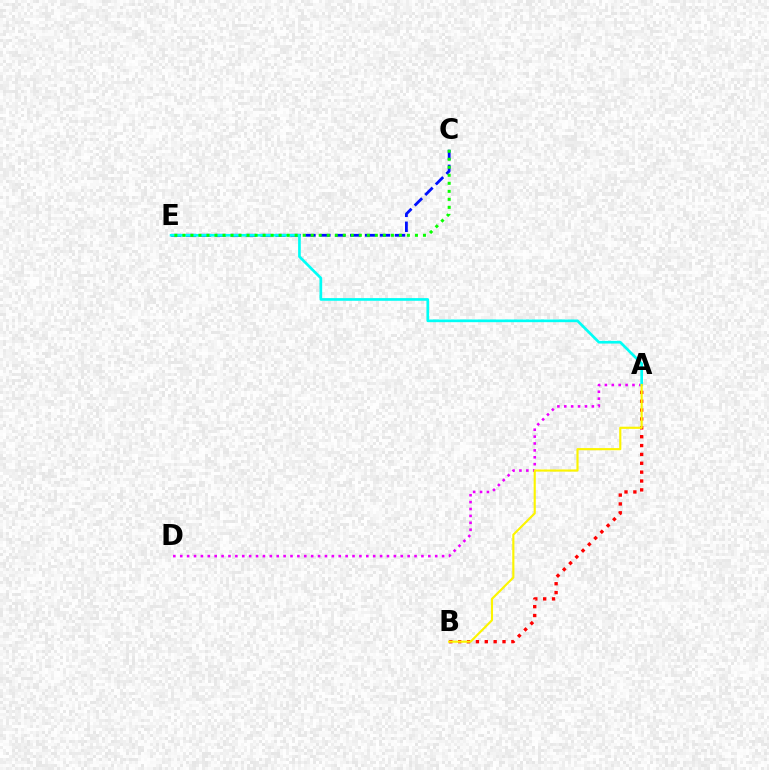{('C', 'E'): [{'color': '#0010ff', 'line_style': 'dashed', 'thickness': 2.03}, {'color': '#08ff00', 'line_style': 'dotted', 'thickness': 2.18}], ('A', 'D'): [{'color': '#ee00ff', 'line_style': 'dotted', 'thickness': 1.87}], ('A', 'B'): [{'color': '#ff0000', 'line_style': 'dotted', 'thickness': 2.41}, {'color': '#fcf500', 'line_style': 'solid', 'thickness': 1.55}], ('A', 'E'): [{'color': '#00fff6', 'line_style': 'solid', 'thickness': 1.93}]}